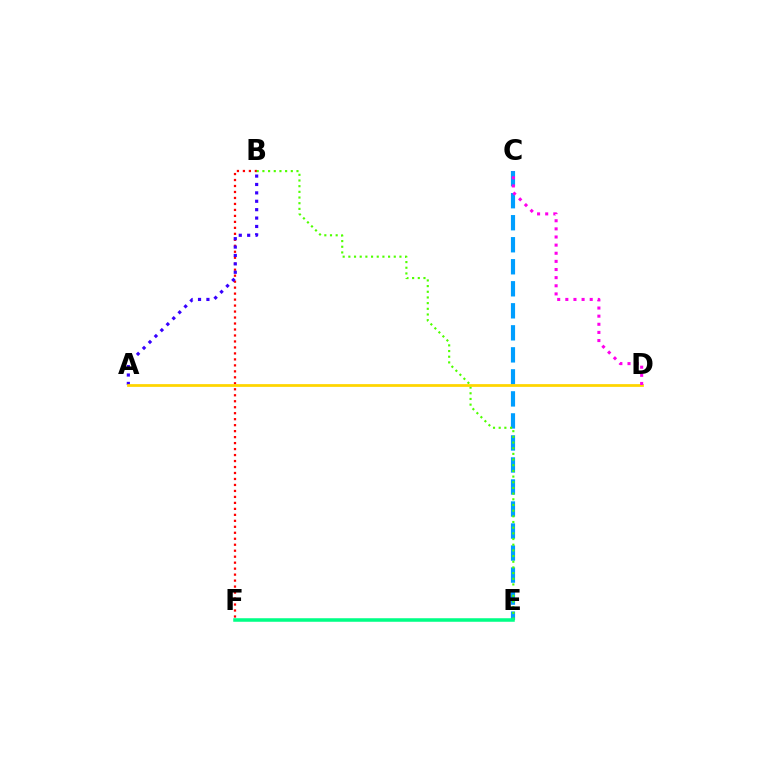{('C', 'E'): [{'color': '#009eff', 'line_style': 'dashed', 'thickness': 2.99}], ('B', 'F'): [{'color': '#ff0000', 'line_style': 'dotted', 'thickness': 1.62}], ('B', 'E'): [{'color': '#4fff00', 'line_style': 'dotted', 'thickness': 1.54}], ('A', 'B'): [{'color': '#3700ff', 'line_style': 'dotted', 'thickness': 2.28}], ('E', 'F'): [{'color': '#00ff86', 'line_style': 'solid', 'thickness': 2.54}], ('A', 'D'): [{'color': '#ffd500', 'line_style': 'solid', 'thickness': 1.99}], ('C', 'D'): [{'color': '#ff00ed', 'line_style': 'dotted', 'thickness': 2.21}]}